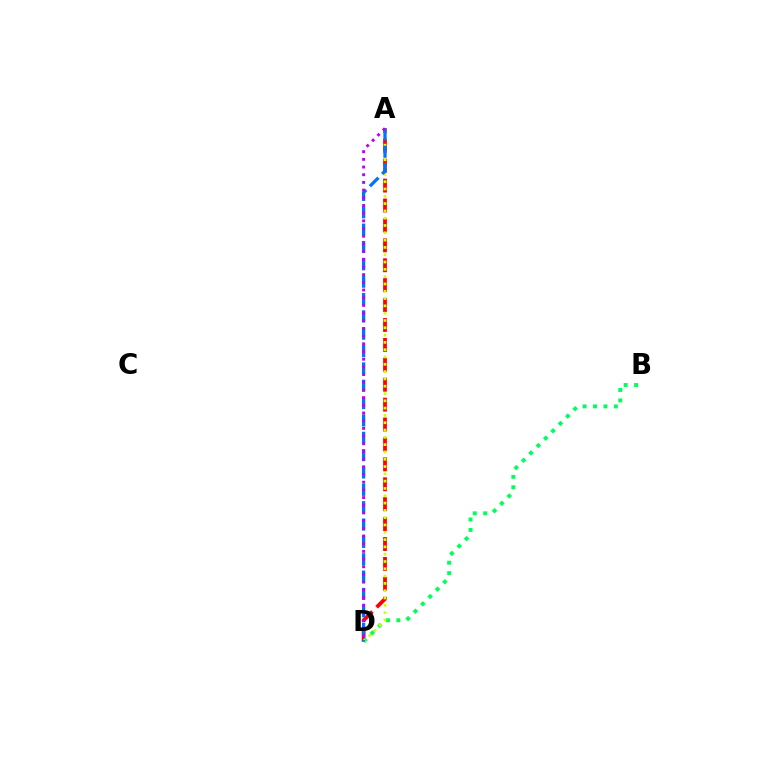{('A', 'D'): [{'color': '#ff0000', 'line_style': 'dashed', 'thickness': 2.71}, {'color': '#d1ff00', 'line_style': 'dotted', 'thickness': 1.98}, {'color': '#0074ff', 'line_style': 'dashed', 'thickness': 2.36}, {'color': '#b900ff', 'line_style': 'dotted', 'thickness': 2.09}], ('B', 'D'): [{'color': '#00ff5c', 'line_style': 'dotted', 'thickness': 2.83}]}